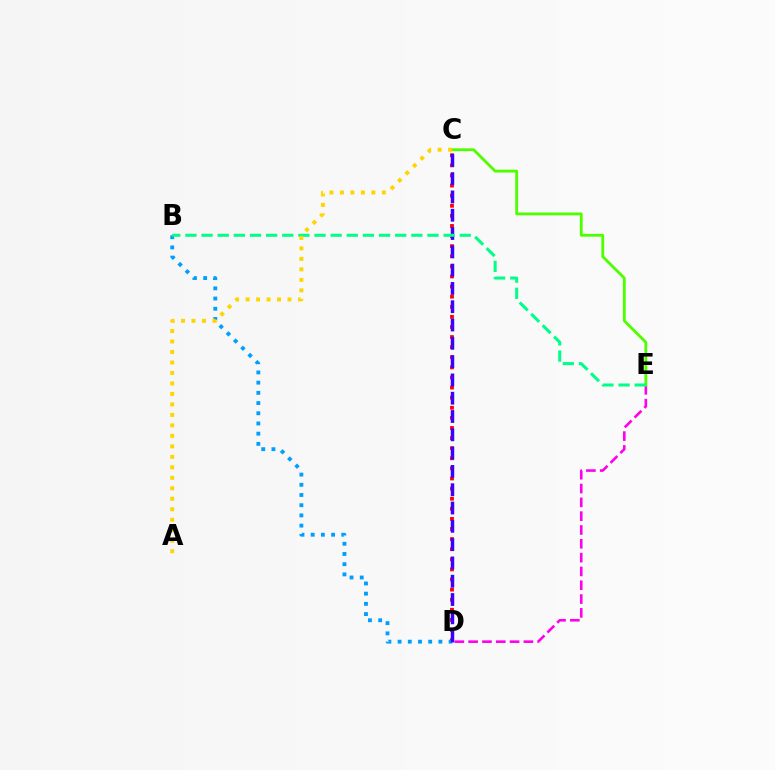{('C', 'D'): [{'color': '#ff0000', 'line_style': 'dotted', 'thickness': 2.74}, {'color': '#3700ff', 'line_style': 'dashed', 'thickness': 2.49}], ('B', 'D'): [{'color': '#009eff', 'line_style': 'dotted', 'thickness': 2.77}], ('D', 'E'): [{'color': '#ff00ed', 'line_style': 'dashed', 'thickness': 1.88}], ('C', 'E'): [{'color': '#4fff00', 'line_style': 'solid', 'thickness': 2.04}], ('B', 'E'): [{'color': '#00ff86', 'line_style': 'dashed', 'thickness': 2.19}], ('A', 'C'): [{'color': '#ffd500', 'line_style': 'dotted', 'thickness': 2.85}]}